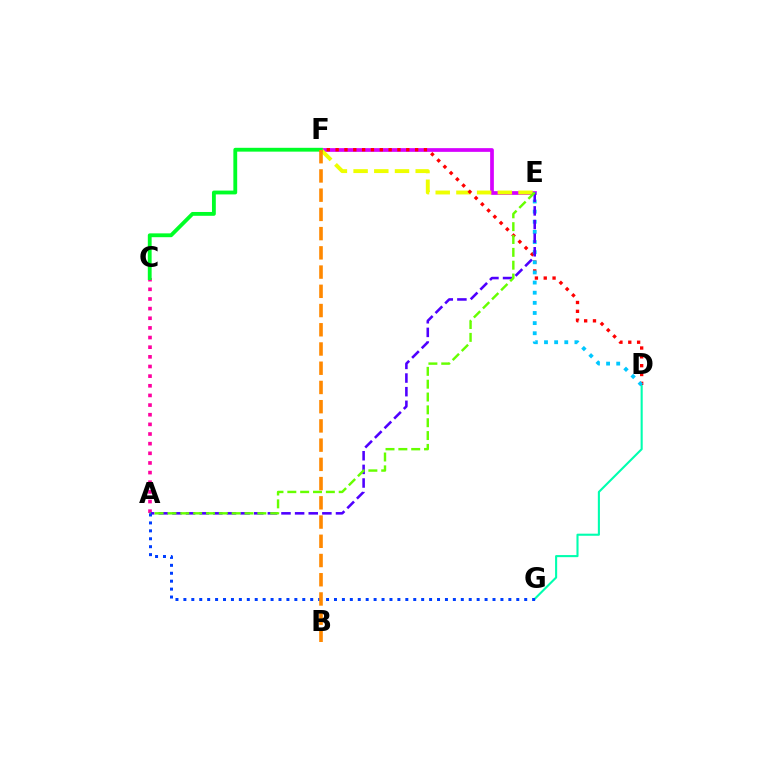{('D', 'G'): [{'color': '#00ffaf', 'line_style': 'solid', 'thickness': 1.51}], ('E', 'F'): [{'color': '#d600ff', 'line_style': 'solid', 'thickness': 2.67}, {'color': '#eeff00', 'line_style': 'dashed', 'thickness': 2.81}], ('A', 'C'): [{'color': '#ff00a0', 'line_style': 'dotted', 'thickness': 2.62}], ('D', 'F'): [{'color': '#ff0000', 'line_style': 'dotted', 'thickness': 2.4}], ('D', 'E'): [{'color': '#00c7ff', 'line_style': 'dotted', 'thickness': 2.75}], ('C', 'F'): [{'color': '#00ff27', 'line_style': 'solid', 'thickness': 2.76}], ('A', 'E'): [{'color': '#4f00ff', 'line_style': 'dashed', 'thickness': 1.85}, {'color': '#66ff00', 'line_style': 'dashed', 'thickness': 1.74}], ('A', 'G'): [{'color': '#003fff', 'line_style': 'dotted', 'thickness': 2.15}], ('B', 'F'): [{'color': '#ff8800', 'line_style': 'dashed', 'thickness': 2.61}]}